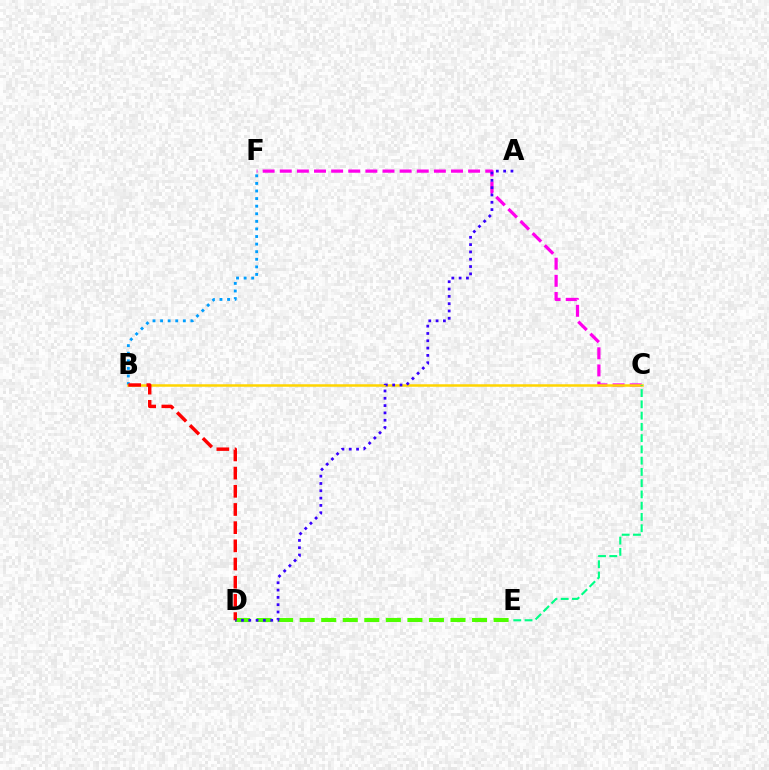{('B', 'F'): [{'color': '#009eff', 'line_style': 'dotted', 'thickness': 2.06}], ('D', 'E'): [{'color': '#4fff00', 'line_style': 'dashed', 'thickness': 2.93}], ('C', 'F'): [{'color': '#ff00ed', 'line_style': 'dashed', 'thickness': 2.33}], ('B', 'C'): [{'color': '#ffd500', 'line_style': 'solid', 'thickness': 1.81}], ('C', 'E'): [{'color': '#00ff86', 'line_style': 'dashed', 'thickness': 1.53}], ('B', 'D'): [{'color': '#ff0000', 'line_style': 'dashed', 'thickness': 2.47}], ('A', 'D'): [{'color': '#3700ff', 'line_style': 'dotted', 'thickness': 1.99}]}